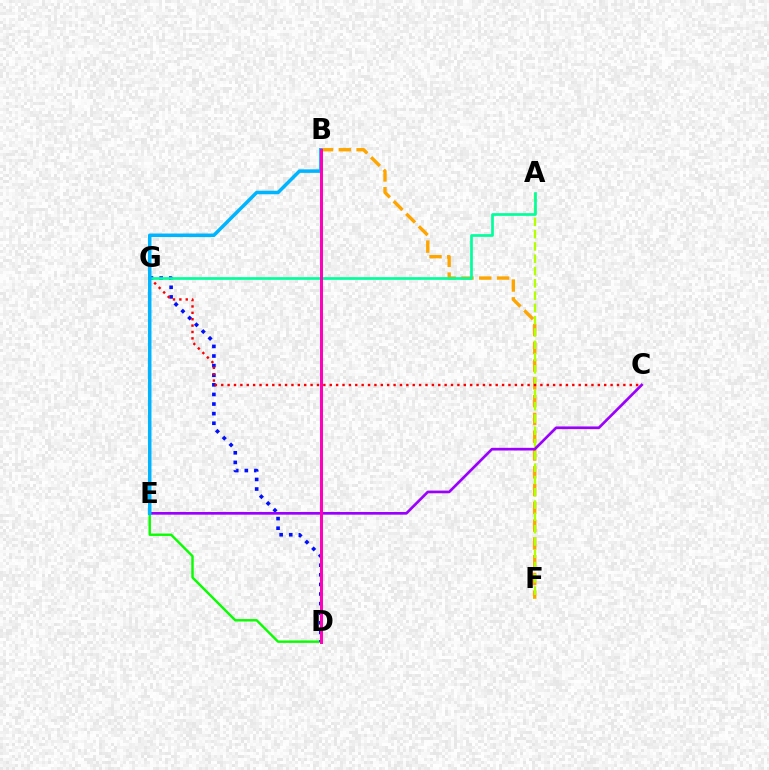{('D', 'G'): [{'color': '#08ff00', 'line_style': 'solid', 'thickness': 1.74}, {'color': '#0010ff', 'line_style': 'dotted', 'thickness': 2.61}], ('B', 'F'): [{'color': '#ffa500', 'line_style': 'dashed', 'thickness': 2.42}], ('A', 'F'): [{'color': '#b3ff00', 'line_style': 'dashed', 'thickness': 1.67}], ('C', 'G'): [{'color': '#ff0000', 'line_style': 'dotted', 'thickness': 1.73}], ('C', 'E'): [{'color': '#9b00ff', 'line_style': 'solid', 'thickness': 1.92}], ('A', 'G'): [{'color': '#00ff9d', 'line_style': 'solid', 'thickness': 1.94}], ('B', 'E'): [{'color': '#00b5ff', 'line_style': 'solid', 'thickness': 2.53}], ('B', 'D'): [{'color': '#ff00bd', 'line_style': 'solid', 'thickness': 2.15}]}